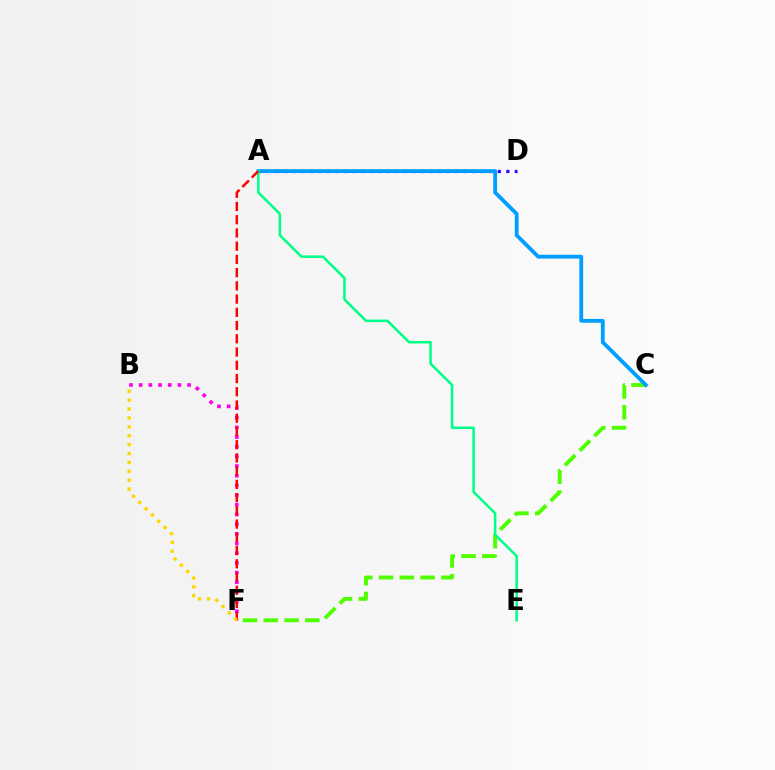{('A', 'D'): [{'color': '#3700ff', 'line_style': 'dotted', 'thickness': 2.32}], ('C', 'F'): [{'color': '#4fff00', 'line_style': 'dashed', 'thickness': 2.82}], ('A', 'C'): [{'color': '#009eff', 'line_style': 'solid', 'thickness': 2.74}], ('B', 'F'): [{'color': '#ff00ed', 'line_style': 'dotted', 'thickness': 2.63}, {'color': '#ffd500', 'line_style': 'dotted', 'thickness': 2.42}], ('A', 'E'): [{'color': '#00ff86', 'line_style': 'solid', 'thickness': 1.81}], ('A', 'F'): [{'color': '#ff0000', 'line_style': 'dashed', 'thickness': 1.8}]}